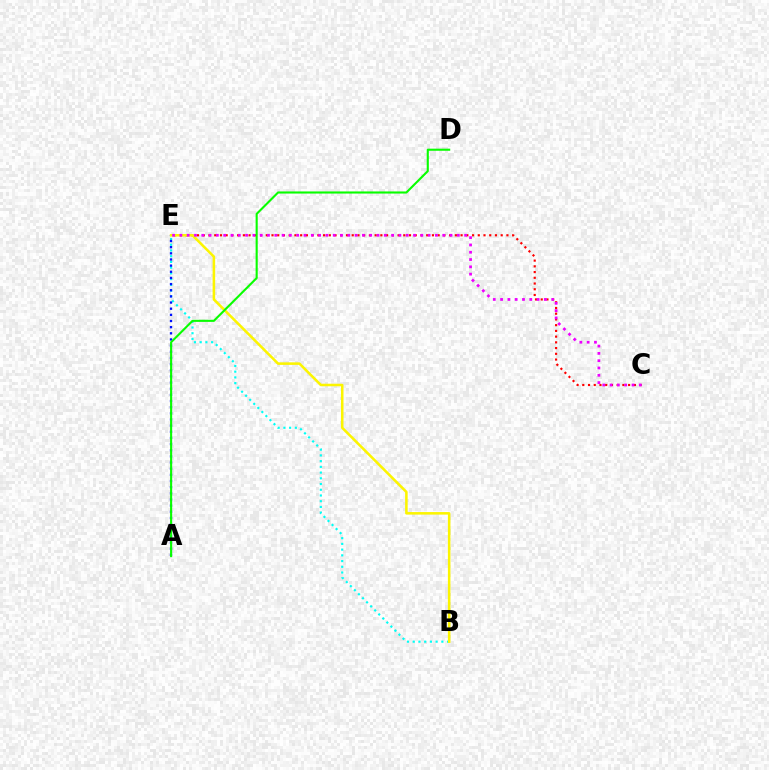{('C', 'E'): [{'color': '#ff0000', 'line_style': 'dotted', 'thickness': 1.56}, {'color': '#ee00ff', 'line_style': 'dotted', 'thickness': 1.98}], ('B', 'E'): [{'color': '#00fff6', 'line_style': 'dotted', 'thickness': 1.56}, {'color': '#fcf500', 'line_style': 'solid', 'thickness': 1.84}], ('A', 'E'): [{'color': '#0010ff', 'line_style': 'dotted', 'thickness': 1.67}], ('A', 'D'): [{'color': '#08ff00', 'line_style': 'solid', 'thickness': 1.52}]}